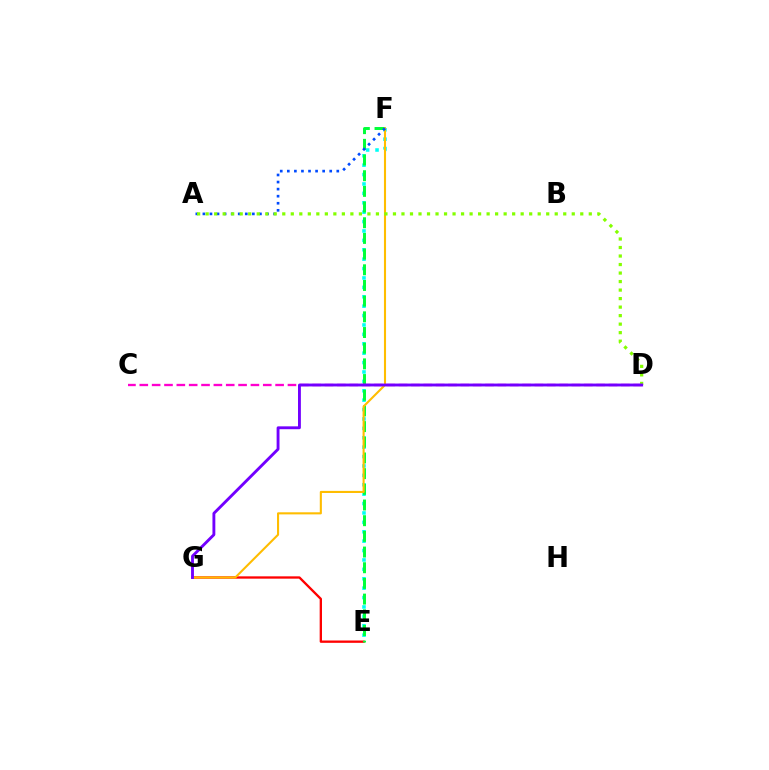{('E', 'F'): [{'color': '#00fff6', 'line_style': 'dotted', 'thickness': 2.55}, {'color': '#00ff39', 'line_style': 'dashed', 'thickness': 2.13}], ('E', 'G'): [{'color': '#ff0000', 'line_style': 'solid', 'thickness': 1.67}], ('C', 'D'): [{'color': '#ff00cf', 'line_style': 'dashed', 'thickness': 1.68}], ('F', 'G'): [{'color': '#ffbd00', 'line_style': 'solid', 'thickness': 1.51}], ('A', 'F'): [{'color': '#004bff', 'line_style': 'dotted', 'thickness': 1.92}], ('A', 'D'): [{'color': '#84ff00', 'line_style': 'dotted', 'thickness': 2.31}], ('D', 'G'): [{'color': '#7200ff', 'line_style': 'solid', 'thickness': 2.07}]}